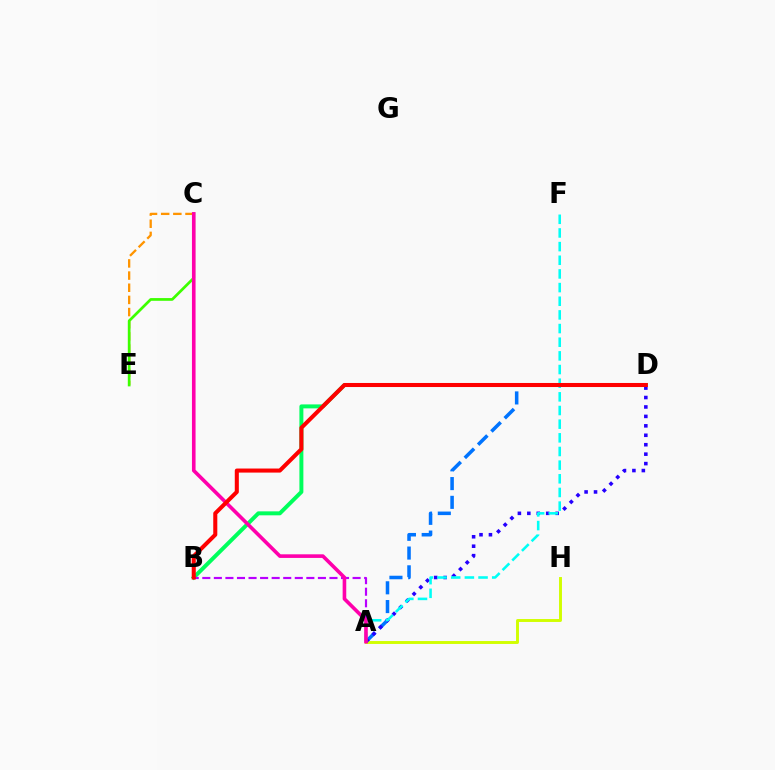{('B', 'D'): [{'color': '#00ff5c', 'line_style': 'solid', 'thickness': 2.85}, {'color': '#ff0000', 'line_style': 'solid', 'thickness': 2.92}], ('A', 'D'): [{'color': '#0074ff', 'line_style': 'dashed', 'thickness': 2.55}, {'color': '#2500ff', 'line_style': 'dotted', 'thickness': 2.56}], ('C', 'E'): [{'color': '#ff9400', 'line_style': 'dashed', 'thickness': 1.65}, {'color': '#3dff00', 'line_style': 'solid', 'thickness': 1.96}], ('A', 'B'): [{'color': '#b900ff', 'line_style': 'dashed', 'thickness': 1.57}], ('A', 'H'): [{'color': '#d1ff00', 'line_style': 'solid', 'thickness': 2.1}], ('A', 'F'): [{'color': '#00fff6', 'line_style': 'dashed', 'thickness': 1.86}], ('A', 'C'): [{'color': '#ff00ac', 'line_style': 'solid', 'thickness': 2.6}]}